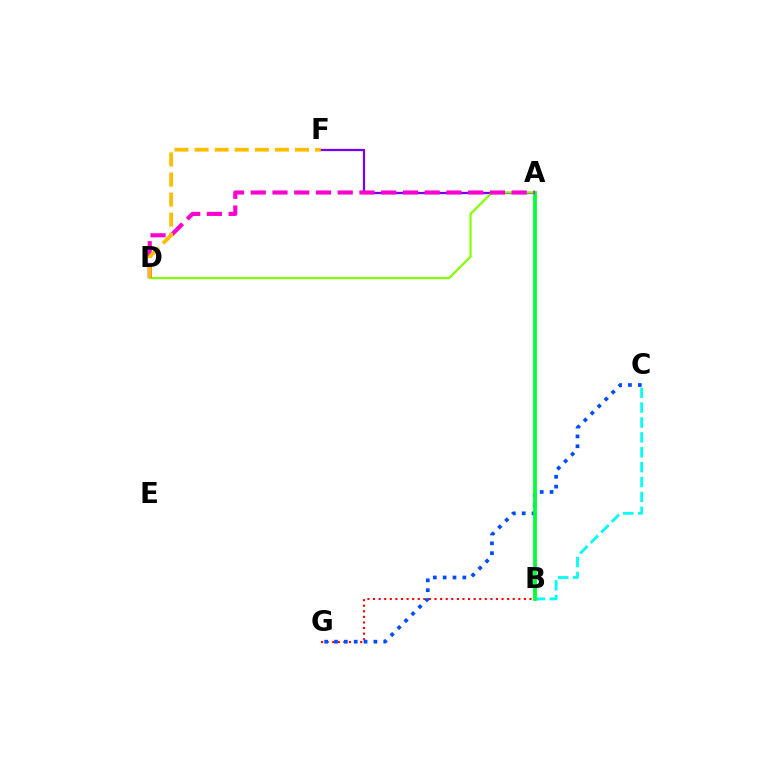{('B', 'G'): [{'color': '#ff0000', 'line_style': 'dotted', 'thickness': 1.52}], ('C', 'G'): [{'color': '#004bff', 'line_style': 'dotted', 'thickness': 2.68}], ('B', 'C'): [{'color': '#00fff6', 'line_style': 'dashed', 'thickness': 2.02}], ('A', 'F'): [{'color': '#7200ff', 'line_style': 'solid', 'thickness': 1.62}], ('A', 'D'): [{'color': '#84ff00', 'line_style': 'solid', 'thickness': 1.6}, {'color': '#ff00cf', 'line_style': 'dashed', 'thickness': 2.95}], ('A', 'B'): [{'color': '#00ff39', 'line_style': 'solid', 'thickness': 2.72}], ('D', 'F'): [{'color': '#ffbd00', 'line_style': 'dashed', 'thickness': 2.73}]}